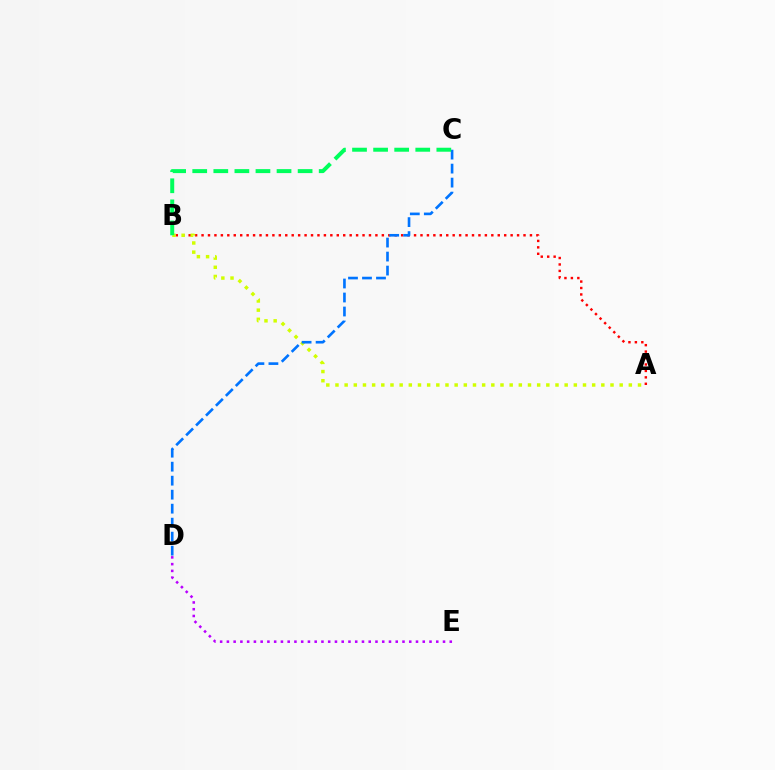{('A', 'B'): [{'color': '#ff0000', 'line_style': 'dotted', 'thickness': 1.75}, {'color': '#d1ff00', 'line_style': 'dotted', 'thickness': 2.49}], ('D', 'E'): [{'color': '#b900ff', 'line_style': 'dotted', 'thickness': 1.83}], ('C', 'D'): [{'color': '#0074ff', 'line_style': 'dashed', 'thickness': 1.9}], ('B', 'C'): [{'color': '#00ff5c', 'line_style': 'dashed', 'thickness': 2.86}]}